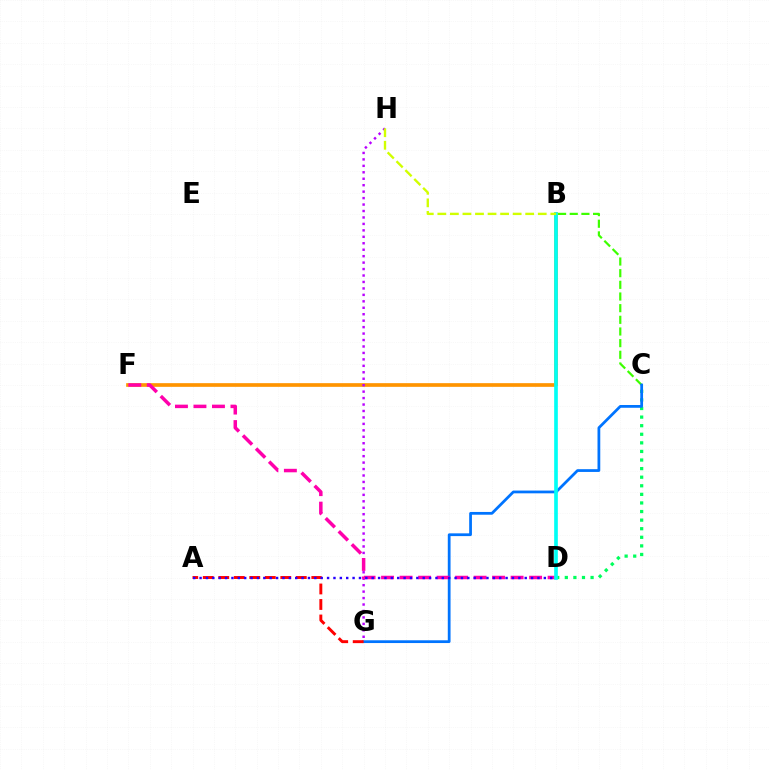{('B', 'F'): [{'color': '#ff9400', 'line_style': 'solid', 'thickness': 2.65}], ('C', 'D'): [{'color': '#00ff5c', 'line_style': 'dotted', 'thickness': 2.33}], ('B', 'C'): [{'color': '#3dff00', 'line_style': 'dashed', 'thickness': 1.58}], ('G', 'H'): [{'color': '#b900ff', 'line_style': 'dotted', 'thickness': 1.75}], ('C', 'G'): [{'color': '#0074ff', 'line_style': 'solid', 'thickness': 1.99}], ('D', 'F'): [{'color': '#ff00ac', 'line_style': 'dashed', 'thickness': 2.51}], ('A', 'G'): [{'color': '#ff0000', 'line_style': 'dashed', 'thickness': 2.11}], ('B', 'D'): [{'color': '#00fff6', 'line_style': 'solid', 'thickness': 2.63}], ('B', 'H'): [{'color': '#d1ff00', 'line_style': 'dashed', 'thickness': 1.7}], ('A', 'D'): [{'color': '#2500ff', 'line_style': 'dotted', 'thickness': 1.73}]}